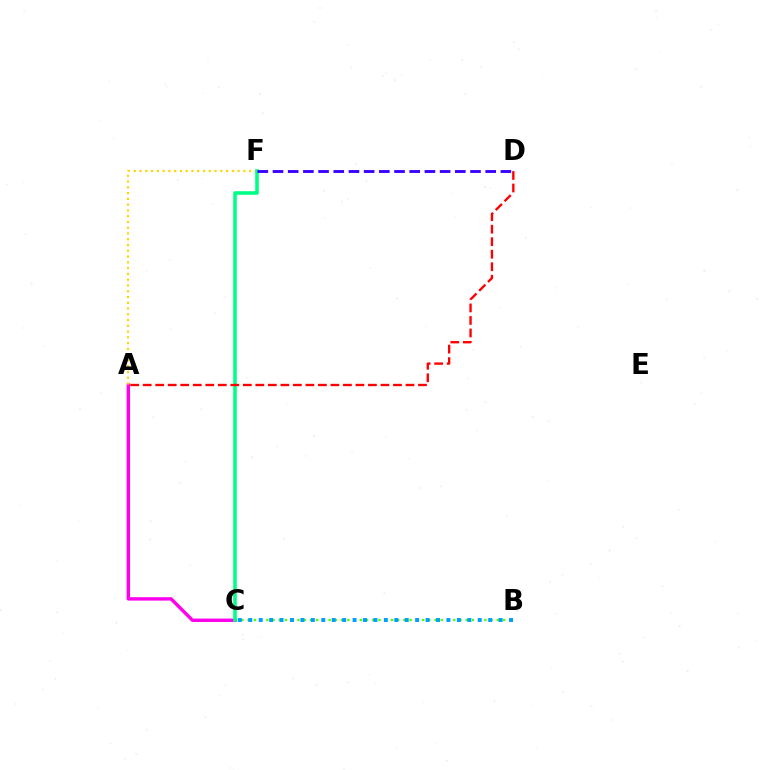{('B', 'C'): [{'color': '#4fff00', 'line_style': 'dotted', 'thickness': 1.69}, {'color': '#009eff', 'line_style': 'dotted', 'thickness': 2.83}], ('A', 'C'): [{'color': '#ff00ed', 'line_style': 'solid', 'thickness': 2.45}], ('A', 'F'): [{'color': '#ffd500', 'line_style': 'dotted', 'thickness': 1.57}], ('C', 'F'): [{'color': '#00ff86', 'line_style': 'solid', 'thickness': 2.58}], ('A', 'D'): [{'color': '#ff0000', 'line_style': 'dashed', 'thickness': 1.7}], ('D', 'F'): [{'color': '#3700ff', 'line_style': 'dashed', 'thickness': 2.06}]}